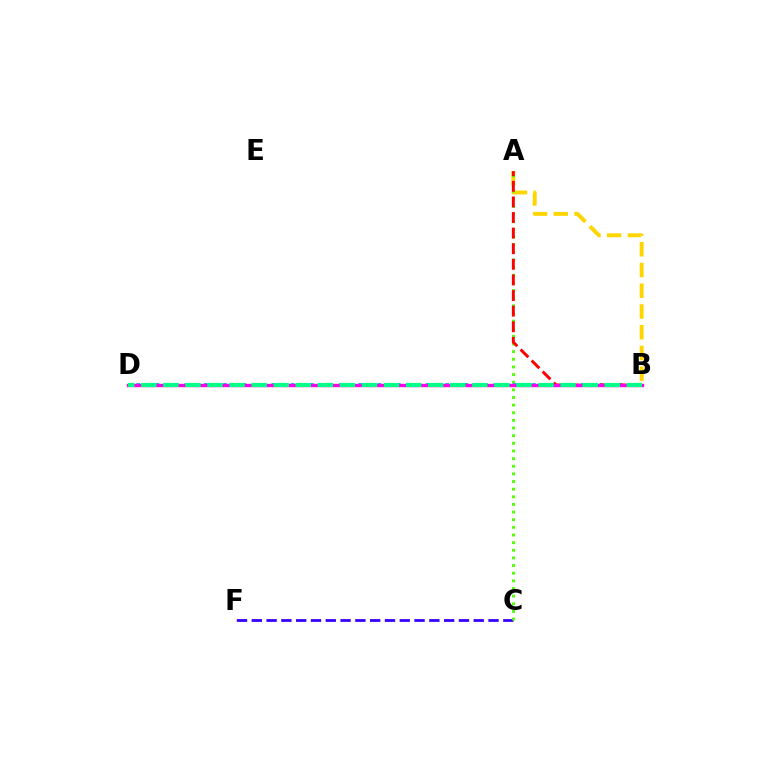{('C', 'F'): [{'color': '#3700ff', 'line_style': 'dashed', 'thickness': 2.01}], ('A', 'B'): [{'color': '#ffd500', 'line_style': 'dashed', 'thickness': 2.82}, {'color': '#ff0000', 'line_style': 'dashed', 'thickness': 2.12}], ('A', 'C'): [{'color': '#4fff00', 'line_style': 'dotted', 'thickness': 2.08}], ('B', 'D'): [{'color': '#009eff', 'line_style': 'dotted', 'thickness': 2.62}, {'color': '#ff00ed', 'line_style': 'solid', 'thickness': 2.42}, {'color': '#00ff86', 'line_style': 'dashed', 'thickness': 3.0}]}